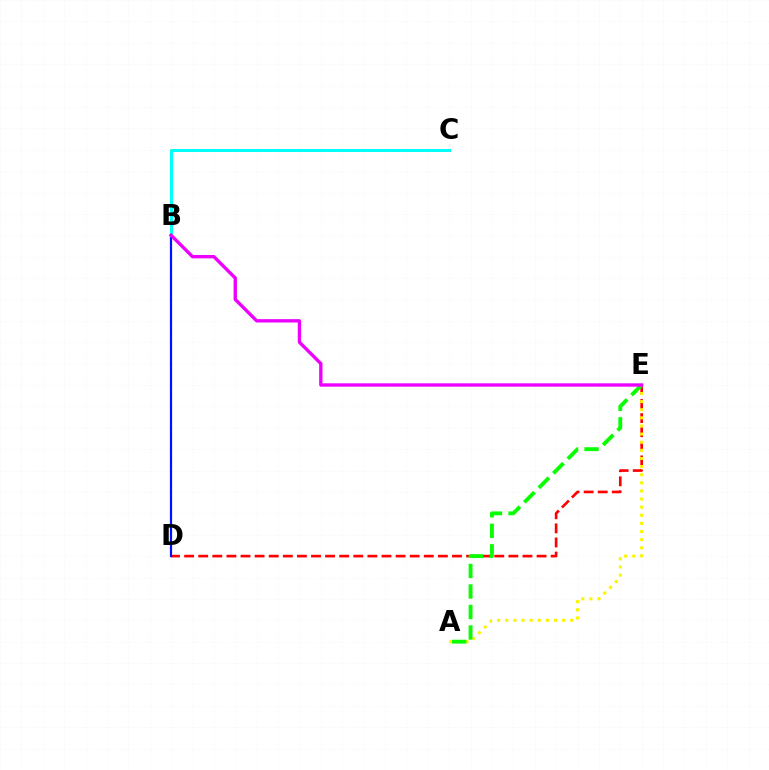{('D', 'E'): [{'color': '#ff0000', 'line_style': 'dashed', 'thickness': 1.92}], ('B', 'D'): [{'color': '#0010ff', 'line_style': 'solid', 'thickness': 1.59}], ('A', 'E'): [{'color': '#fcf500', 'line_style': 'dotted', 'thickness': 2.21}, {'color': '#08ff00', 'line_style': 'dashed', 'thickness': 2.79}], ('B', 'C'): [{'color': '#00fff6', 'line_style': 'solid', 'thickness': 2.17}], ('B', 'E'): [{'color': '#ee00ff', 'line_style': 'solid', 'thickness': 2.42}]}